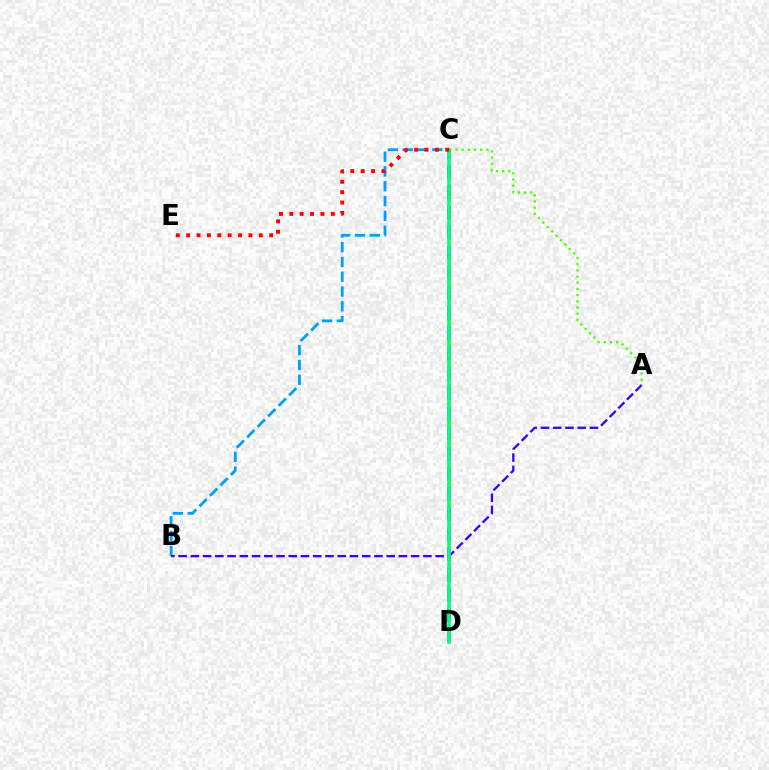{('B', 'C'): [{'color': '#009eff', 'line_style': 'dashed', 'thickness': 2.01}], ('C', 'D'): [{'color': '#ffd500', 'line_style': 'dashed', 'thickness': 2.84}, {'color': '#ff00ed', 'line_style': 'dashed', 'thickness': 2.73}, {'color': '#00ff86', 'line_style': 'solid', 'thickness': 2.54}], ('A', 'C'): [{'color': '#4fff00', 'line_style': 'dotted', 'thickness': 1.68}], ('A', 'B'): [{'color': '#3700ff', 'line_style': 'dashed', 'thickness': 1.66}], ('C', 'E'): [{'color': '#ff0000', 'line_style': 'dotted', 'thickness': 2.82}]}